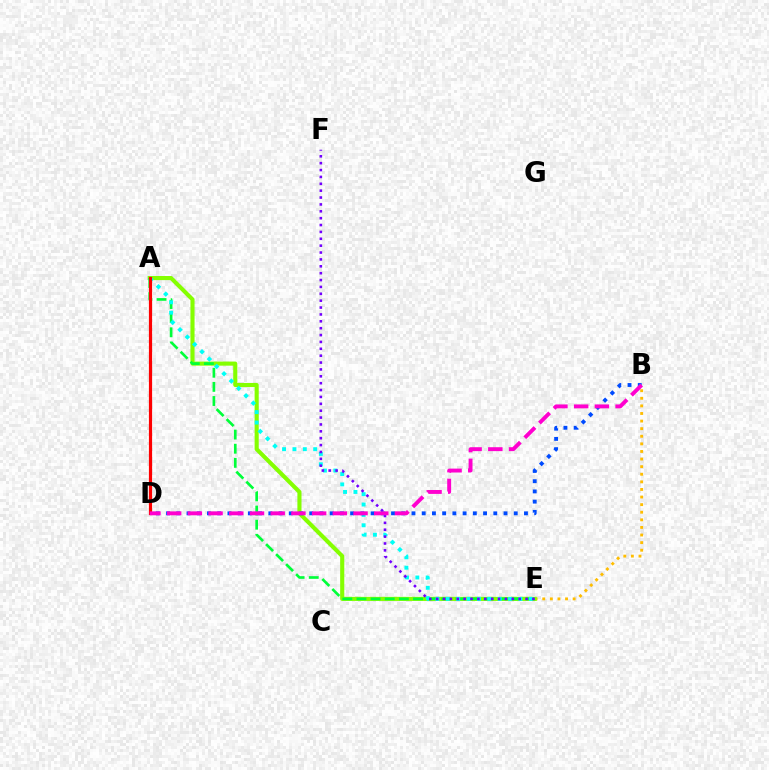{('B', 'E'): [{'color': '#ffbd00', 'line_style': 'dotted', 'thickness': 2.06}], ('A', 'E'): [{'color': '#84ff00', 'line_style': 'solid', 'thickness': 2.95}, {'color': '#00ff39', 'line_style': 'dashed', 'thickness': 1.92}, {'color': '#00fff6', 'line_style': 'dotted', 'thickness': 2.82}], ('A', 'D'): [{'color': '#ff0000', 'line_style': 'solid', 'thickness': 2.3}], ('E', 'F'): [{'color': '#7200ff', 'line_style': 'dotted', 'thickness': 1.87}], ('B', 'D'): [{'color': '#004bff', 'line_style': 'dotted', 'thickness': 2.78}, {'color': '#ff00cf', 'line_style': 'dashed', 'thickness': 2.81}]}